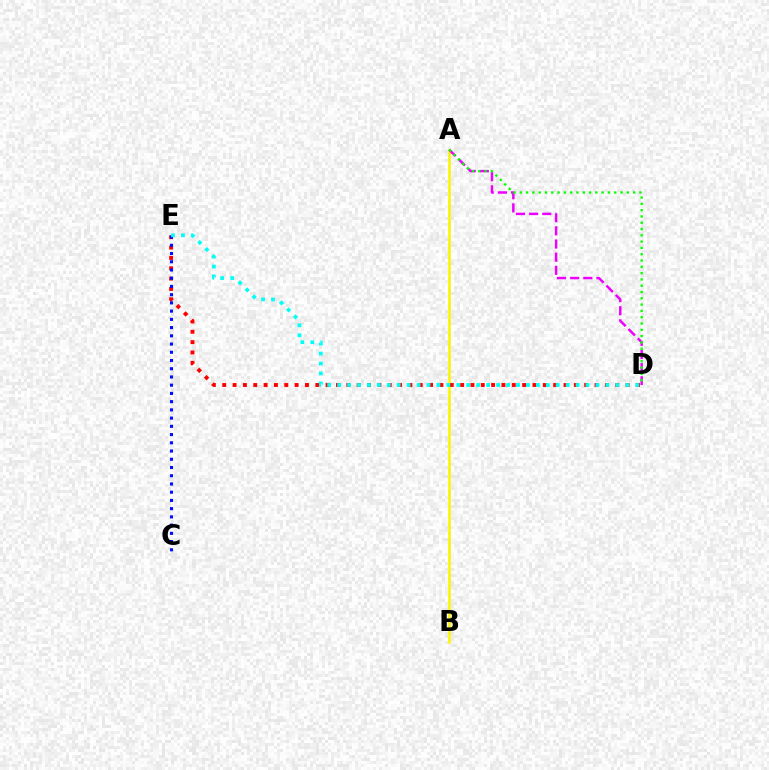{('A', 'B'): [{'color': '#fcf500', 'line_style': 'solid', 'thickness': 1.85}], ('D', 'E'): [{'color': '#ff0000', 'line_style': 'dotted', 'thickness': 2.81}, {'color': '#00fff6', 'line_style': 'dotted', 'thickness': 2.7}], ('C', 'E'): [{'color': '#0010ff', 'line_style': 'dotted', 'thickness': 2.24}], ('A', 'D'): [{'color': '#ee00ff', 'line_style': 'dashed', 'thickness': 1.79}, {'color': '#08ff00', 'line_style': 'dotted', 'thickness': 1.71}]}